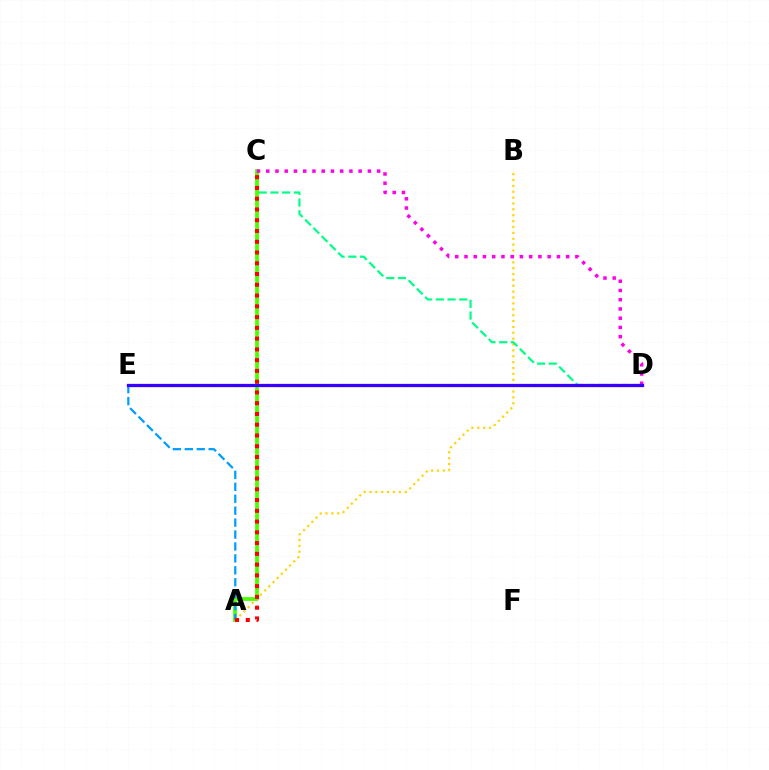{('A', 'B'): [{'color': '#ffd500', 'line_style': 'dotted', 'thickness': 1.6}], ('C', 'D'): [{'color': '#00ff86', 'line_style': 'dashed', 'thickness': 1.59}, {'color': '#ff00ed', 'line_style': 'dotted', 'thickness': 2.51}], ('A', 'C'): [{'color': '#4fff00', 'line_style': 'solid', 'thickness': 2.75}, {'color': '#ff0000', 'line_style': 'dotted', 'thickness': 2.92}], ('A', 'E'): [{'color': '#009eff', 'line_style': 'dashed', 'thickness': 1.62}], ('D', 'E'): [{'color': '#3700ff', 'line_style': 'solid', 'thickness': 2.34}]}